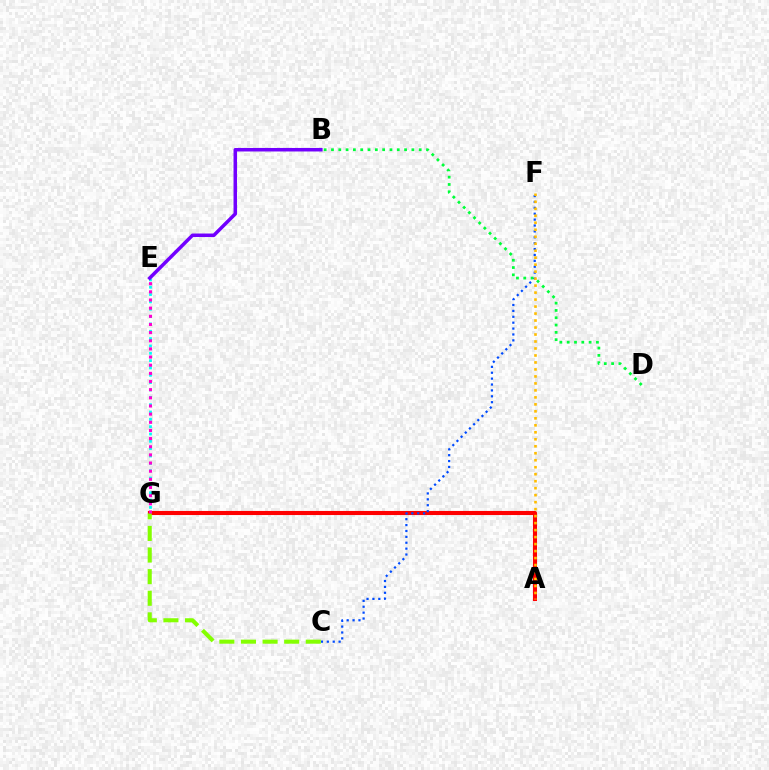{('A', 'G'): [{'color': '#ff0000', 'line_style': 'solid', 'thickness': 2.94}], ('E', 'G'): [{'color': '#00fff6', 'line_style': 'dotted', 'thickness': 1.99}, {'color': '#ff00cf', 'line_style': 'dotted', 'thickness': 2.21}], ('C', 'F'): [{'color': '#004bff', 'line_style': 'dotted', 'thickness': 1.6}], ('A', 'F'): [{'color': '#ffbd00', 'line_style': 'dotted', 'thickness': 1.9}], ('C', 'G'): [{'color': '#84ff00', 'line_style': 'dashed', 'thickness': 2.94}], ('B', 'E'): [{'color': '#7200ff', 'line_style': 'solid', 'thickness': 2.53}], ('B', 'D'): [{'color': '#00ff39', 'line_style': 'dotted', 'thickness': 1.99}]}